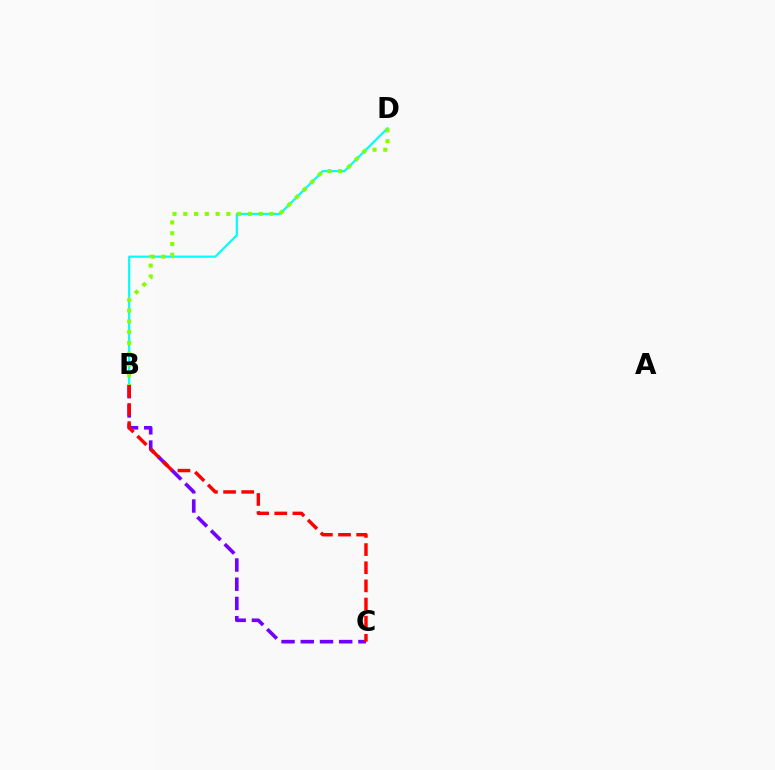{('B', 'D'): [{'color': '#00fff6', 'line_style': 'solid', 'thickness': 1.58}, {'color': '#84ff00', 'line_style': 'dotted', 'thickness': 2.93}], ('B', 'C'): [{'color': '#7200ff', 'line_style': 'dashed', 'thickness': 2.61}, {'color': '#ff0000', 'line_style': 'dashed', 'thickness': 2.47}]}